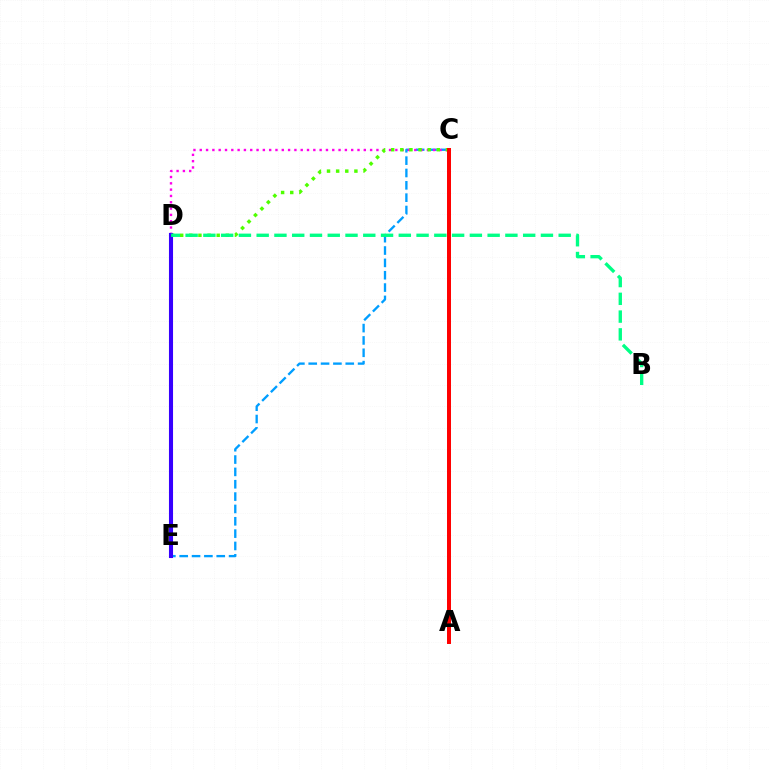{('C', 'E'): [{'color': '#009eff', 'line_style': 'dashed', 'thickness': 1.68}], ('A', 'C'): [{'color': '#ffd500', 'line_style': 'dotted', 'thickness': 1.82}, {'color': '#ff0000', 'line_style': 'solid', 'thickness': 2.86}], ('C', 'D'): [{'color': '#ff00ed', 'line_style': 'dotted', 'thickness': 1.71}, {'color': '#4fff00', 'line_style': 'dotted', 'thickness': 2.48}], ('D', 'E'): [{'color': '#3700ff', 'line_style': 'solid', 'thickness': 2.94}], ('B', 'D'): [{'color': '#00ff86', 'line_style': 'dashed', 'thickness': 2.41}]}